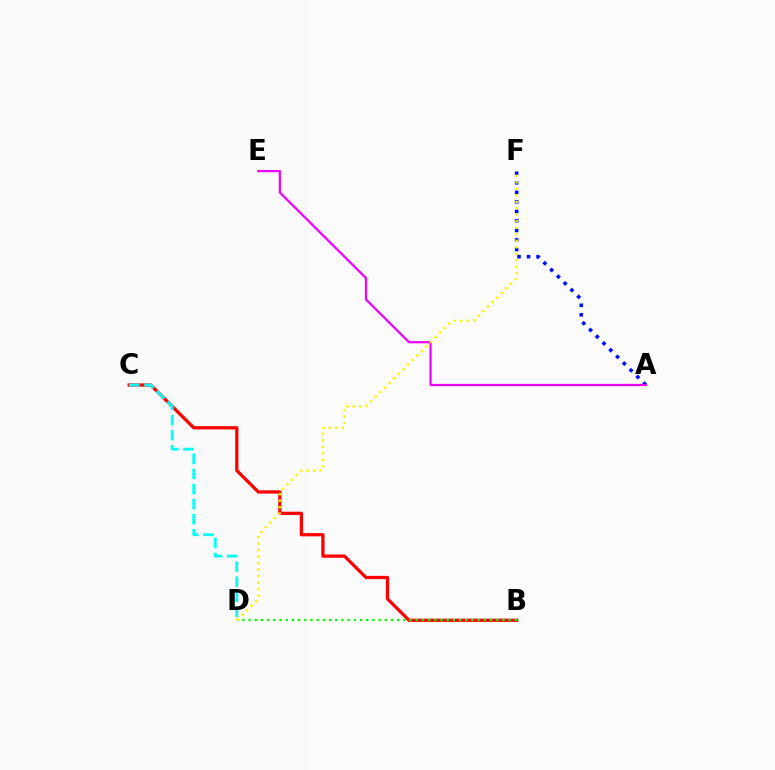{('A', 'F'): [{'color': '#0010ff', 'line_style': 'dotted', 'thickness': 2.59}], ('B', 'C'): [{'color': '#ff0000', 'line_style': 'solid', 'thickness': 2.34}], ('C', 'D'): [{'color': '#00fff6', 'line_style': 'dashed', 'thickness': 2.05}], ('A', 'E'): [{'color': '#ee00ff', 'line_style': 'solid', 'thickness': 1.62}], ('B', 'D'): [{'color': '#08ff00', 'line_style': 'dotted', 'thickness': 1.68}], ('D', 'F'): [{'color': '#fcf500', 'line_style': 'dotted', 'thickness': 1.76}]}